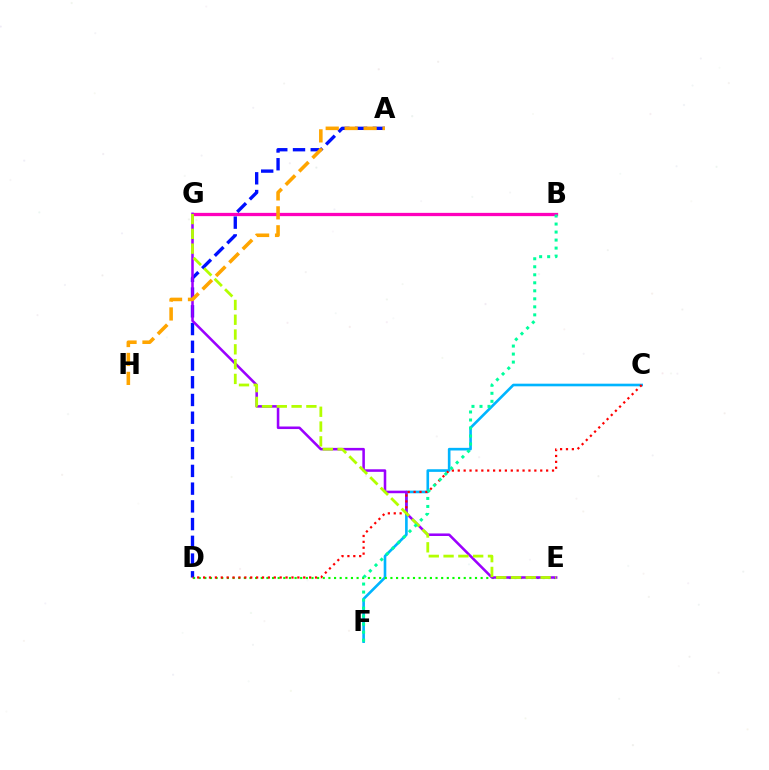{('B', 'G'): [{'color': '#ff00bd', 'line_style': 'solid', 'thickness': 2.36}], ('C', 'F'): [{'color': '#00b5ff', 'line_style': 'solid', 'thickness': 1.9}], ('D', 'E'): [{'color': '#08ff00', 'line_style': 'dotted', 'thickness': 1.53}], ('A', 'D'): [{'color': '#0010ff', 'line_style': 'dashed', 'thickness': 2.41}], ('E', 'G'): [{'color': '#9b00ff', 'line_style': 'solid', 'thickness': 1.84}, {'color': '#b3ff00', 'line_style': 'dashed', 'thickness': 2.01}], ('A', 'H'): [{'color': '#ffa500', 'line_style': 'dashed', 'thickness': 2.57}], ('C', 'D'): [{'color': '#ff0000', 'line_style': 'dotted', 'thickness': 1.6}], ('B', 'F'): [{'color': '#00ff9d', 'line_style': 'dotted', 'thickness': 2.18}]}